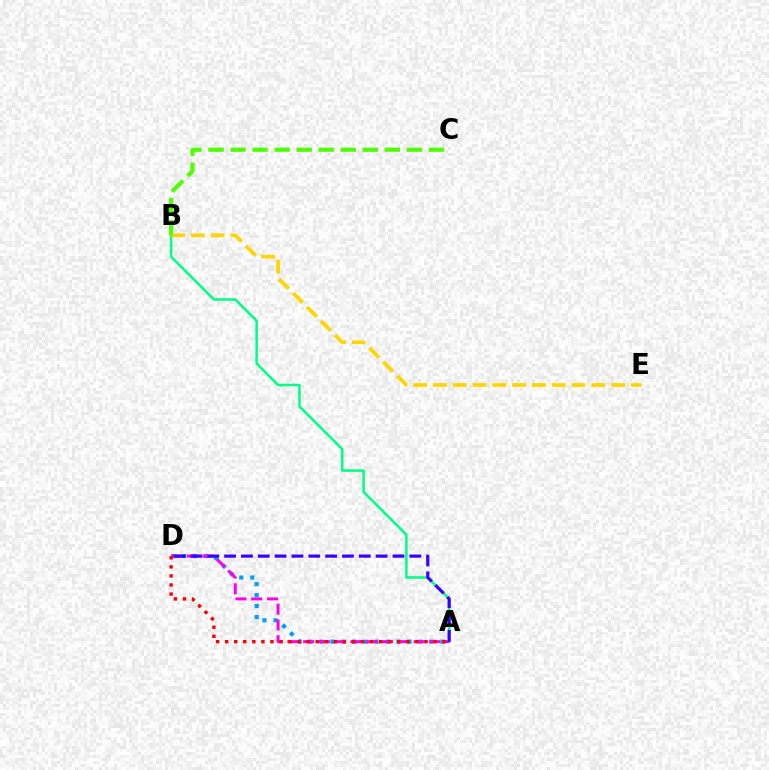{('A', 'B'): [{'color': '#00ff86', 'line_style': 'solid', 'thickness': 1.81}], ('A', 'D'): [{'color': '#009eff', 'line_style': 'dotted', 'thickness': 2.99}, {'color': '#ff00ed', 'line_style': 'dashed', 'thickness': 2.14}, {'color': '#3700ff', 'line_style': 'dashed', 'thickness': 2.29}, {'color': '#ff0000', 'line_style': 'dotted', 'thickness': 2.46}], ('B', 'E'): [{'color': '#ffd500', 'line_style': 'dashed', 'thickness': 2.69}], ('B', 'C'): [{'color': '#4fff00', 'line_style': 'dashed', 'thickness': 2.99}]}